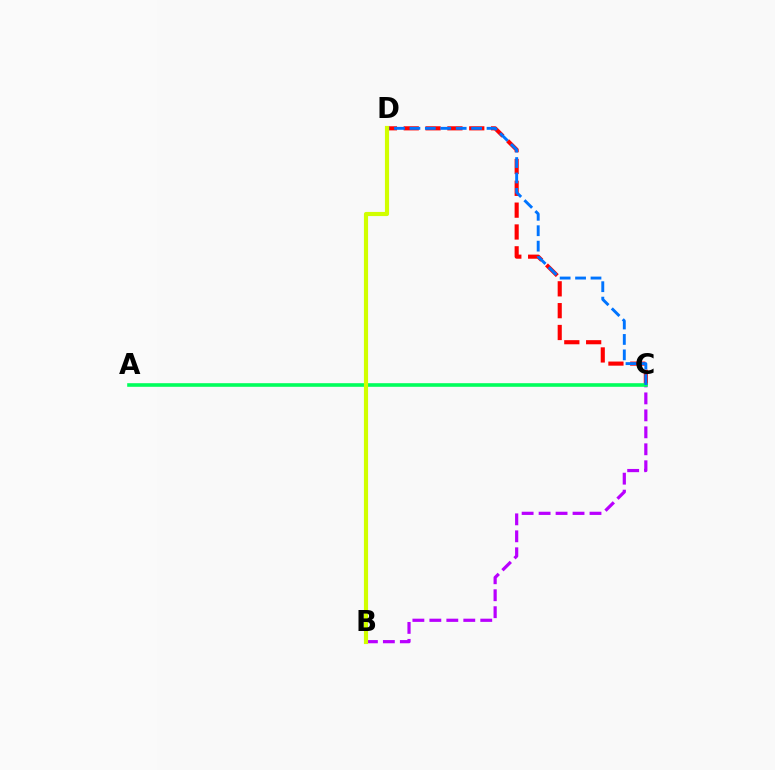{('B', 'C'): [{'color': '#b900ff', 'line_style': 'dashed', 'thickness': 2.31}], ('C', 'D'): [{'color': '#ff0000', 'line_style': 'dashed', 'thickness': 2.97}, {'color': '#0074ff', 'line_style': 'dashed', 'thickness': 2.1}], ('A', 'C'): [{'color': '#00ff5c', 'line_style': 'solid', 'thickness': 2.6}], ('B', 'D'): [{'color': '#d1ff00', 'line_style': 'solid', 'thickness': 2.99}]}